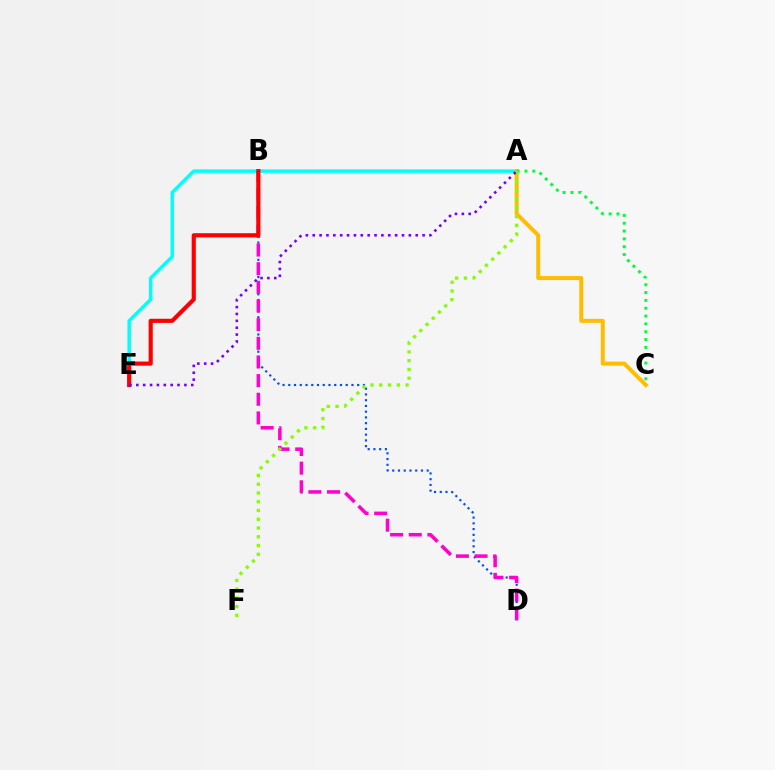{('A', 'E'): [{'color': '#00fff6', 'line_style': 'solid', 'thickness': 2.48}, {'color': '#7200ff', 'line_style': 'dotted', 'thickness': 1.87}], ('A', 'C'): [{'color': '#ffbd00', 'line_style': 'solid', 'thickness': 2.86}, {'color': '#00ff39', 'line_style': 'dotted', 'thickness': 2.13}], ('B', 'D'): [{'color': '#004bff', 'line_style': 'dotted', 'thickness': 1.56}, {'color': '#ff00cf', 'line_style': 'dashed', 'thickness': 2.53}], ('B', 'E'): [{'color': '#ff0000', 'line_style': 'solid', 'thickness': 2.98}], ('A', 'F'): [{'color': '#84ff00', 'line_style': 'dotted', 'thickness': 2.38}]}